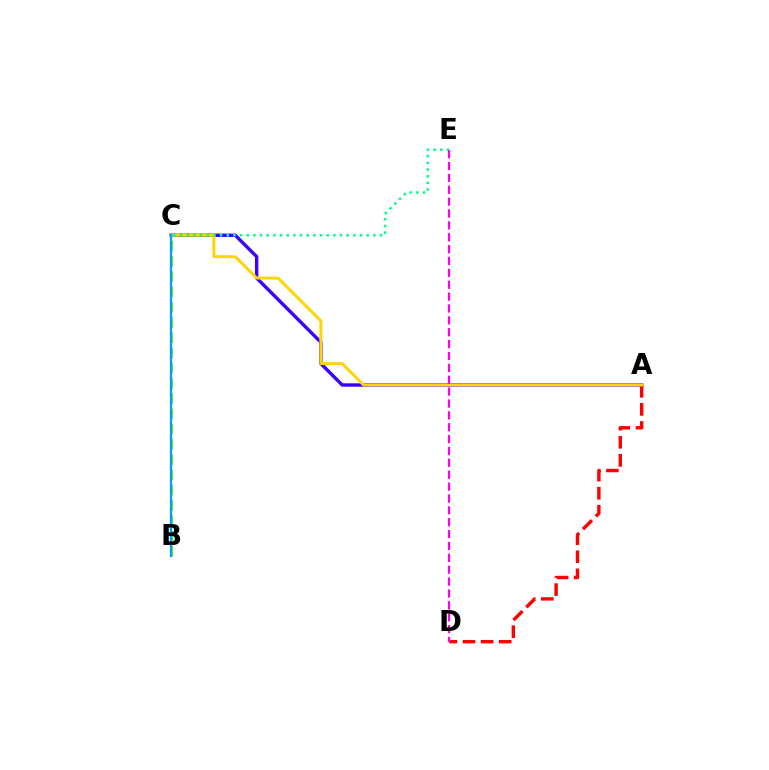{('A', 'C'): [{'color': '#3700ff', 'line_style': 'solid', 'thickness': 2.42}, {'color': '#ffd500', 'line_style': 'solid', 'thickness': 2.1}], ('A', 'D'): [{'color': '#ff0000', 'line_style': 'dashed', 'thickness': 2.46}], ('C', 'E'): [{'color': '#00ff86', 'line_style': 'dotted', 'thickness': 1.81}], ('B', 'C'): [{'color': '#4fff00', 'line_style': 'dashed', 'thickness': 2.07}, {'color': '#009eff', 'line_style': 'solid', 'thickness': 1.64}], ('D', 'E'): [{'color': '#ff00ed', 'line_style': 'dashed', 'thickness': 1.61}]}